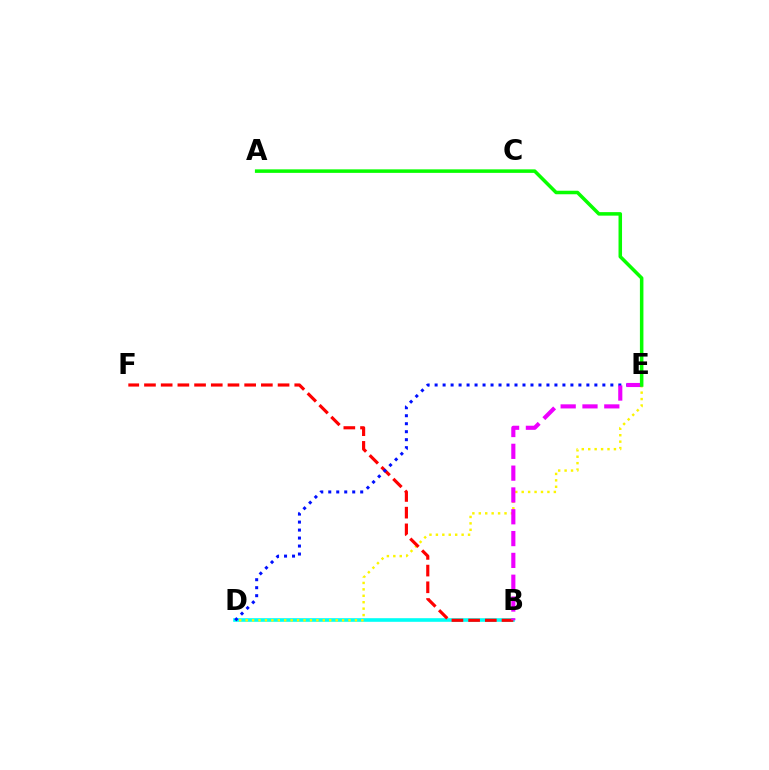{('B', 'D'): [{'color': '#00fff6', 'line_style': 'solid', 'thickness': 2.6}], ('D', 'E'): [{'color': '#fcf500', 'line_style': 'dotted', 'thickness': 1.75}, {'color': '#0010ff', 'line_style': 'dotted', 'thickness': 2.17}], ('B', 'F'): [{'color': '#ff0000', 'line_style': 'dashed', 'thickness': 2.27}], ('B', 'E'): [{'color': '#ee00ff', 'line_style': 'dashed', 'thickness': 2.96}], ('A', 'E'): [{'color': '#08ff00', 'line_style': 'solid', 'thickness': 2.54}]}